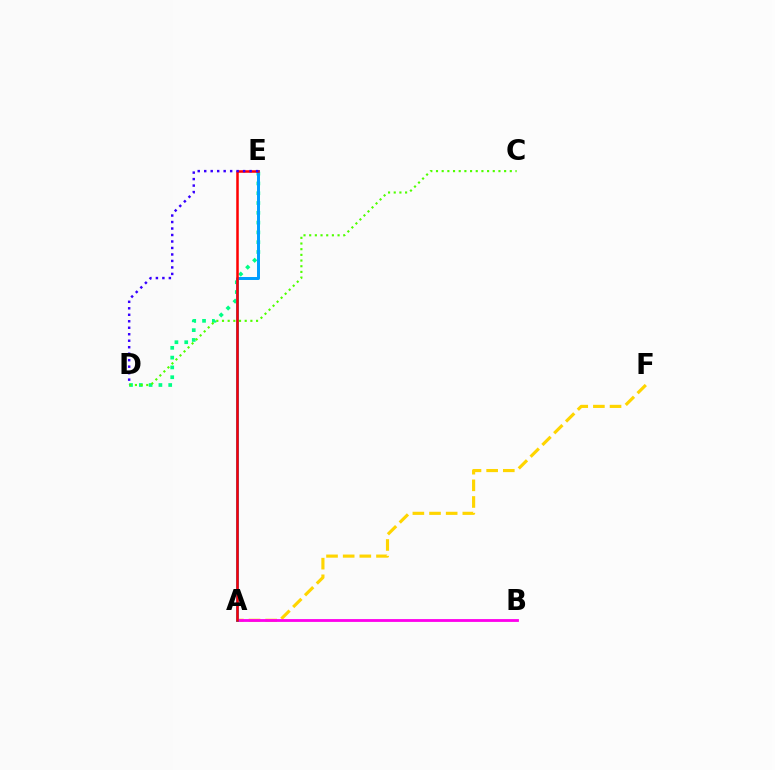{('D', 'E'): [{'color': '#00ff86', 'line_style': 'dotted', 'thickness': 2.66}, {'color': '#3700ff', 'line_style': 'dotted', 'thickness': 1.76}], ('C', 'D'): [{'color': '#4fff00', 'line_style': 'dotted', 'thickness': 1.54}], ('A', 'F'): [{'color': '#ffd500', 'line_style': 'dashed', 'thickness': 2.26}], ('A', 'B'): [{'color': '#ff00ed', 'line_style': 'solid', 'thickness': 2.03}], ('A', 'E'): [{'color': '#009eff', 'line_style': 'solid', 'thickness': 2.14}, {'color': '#ff0000', 'line_style': 'solid', 'thickness': 1.81}]}